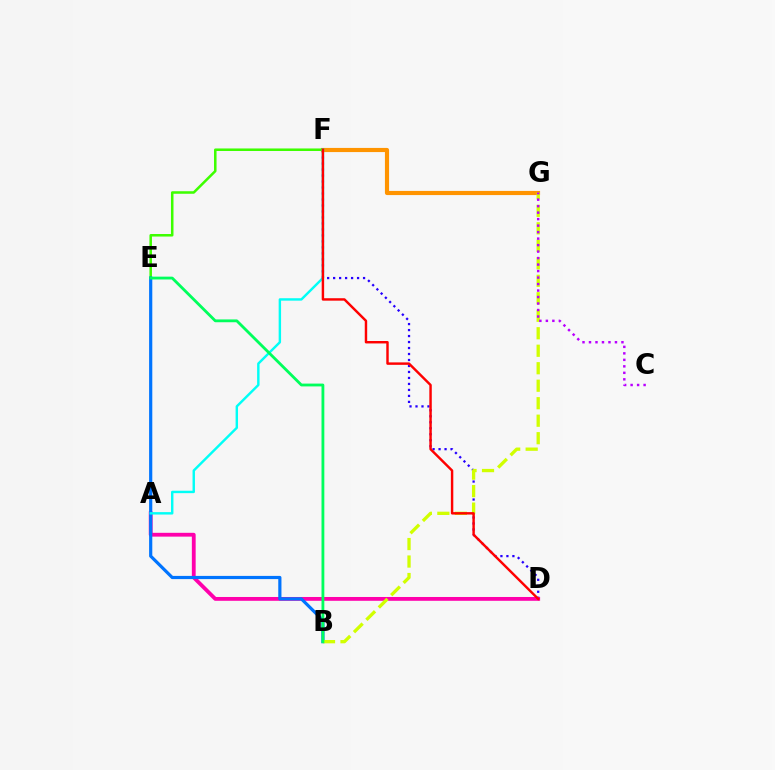{('D', 'F'): [{'color': '#2500ff', 'line_style': 'dotted', 'thickness': 1.63}, {'color': '#ff0000', 'line_style': 'solid', 'thickness': 1.76}], ('F', 'G'): [{'color': '#ff9400', 'line_style': 'solid', 'thickness': 2.98}], ('E', 'F'): [{'color': '#3dff00', 'line_style': 'solid', 'thickness': 1.82}], ('A', 'D'): [{'color': '#ff00ac', 'line_style': 'solid', 'thickness': 2.75}], ('B', 'E'): [{'color': '#0074ff', 'line_style': 'solid', 'thickness': 2.29}, {'color': '#00ff5c', 'line_style': 'solid', 'thickness': 2.03}], ('B', 'G'): [{'color': '#d1ff00', 'line_style': 'dashed', 'thickness': 2.38}], ('A', 'F'): [{'color': '#00fff6', 'line_style': 'solid', 'thickness': 1.75}], ('C', 'G'): [{'color': '#b900ff', 'line_style': 'dotted', 'thickness': 1.76}]}